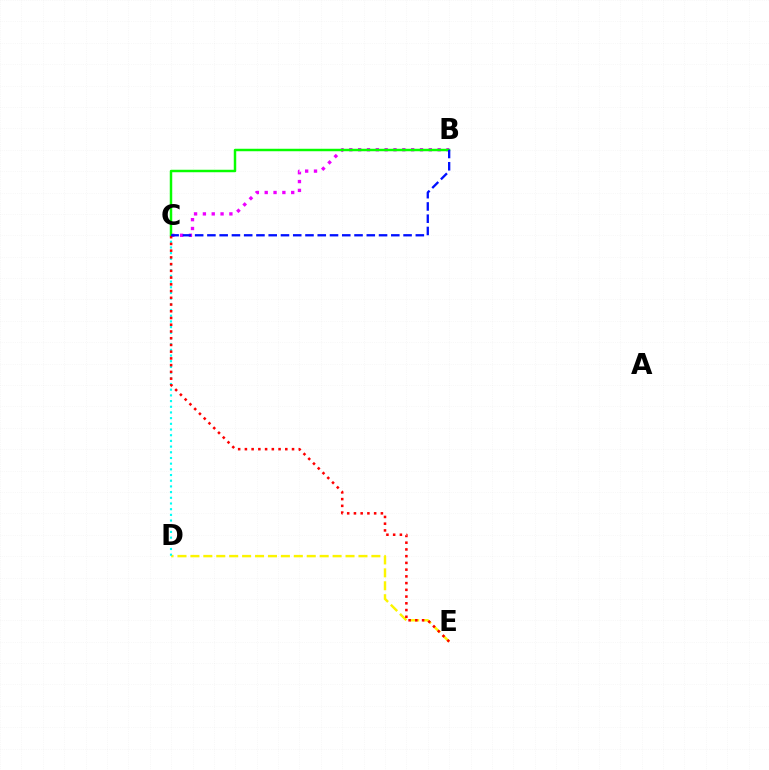{('B', 'C'): [{'color': '#ee00ff', 'line_style': 'dotted', 'thickness': 2.4}, {'color': '#08ff00', 'line_style': 'solid', 'thickness': 1.78}, {'color': '#0010ff', 'line_style': 'dashed', 'thickness': 1.67}], ('D', 'E'): [{'color': '#fcf500', 'line_style': 'dashed', 'thickness': 1.76}], ('C', 'D'): [{'color': '#00fff6', 'line_style': 'dotted', 'thickness': 1.55}], ('C', 'E'): [{'color': '#ff0000', 'line_style': 'dotted', 'thickness': 1.83}]}